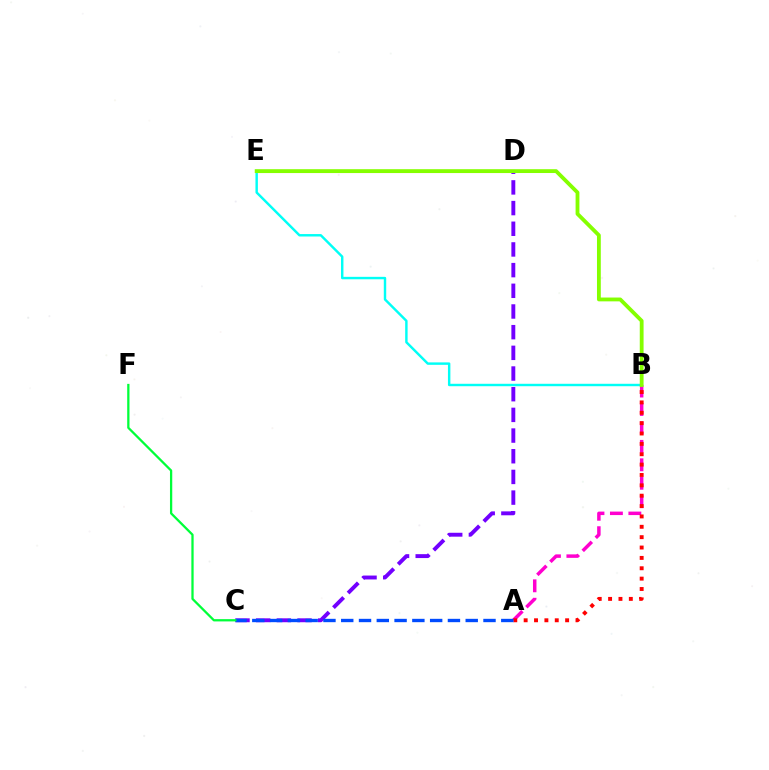{('B', 'E'): [{'color': '#00fff6', 'line_style': 'solid', 'thickness': 1.75}, {'color': '#84ff00', 'line_style': 'solid', 'thickness': 2.75}], ('A', 'B'): [{'color': '#ff00cf', 'line_style': 'dashed', 'thickness': 2.51}, {'color': '#ff0000', 'line_style': 'dotted', 'thickness': 2.82}], ('D', 'E'): [{'color': '#ffbd00', 'line_style': 'solid', 'thickness': 2.22}], ('C', 'D'): [{'color': '#7200ff', 'line_style': 'dashed', 'thickness': 2.81}], ('A', 'C'): [{'color': '#004bff', 'line_style': 'dashed', 'thickness': 2.42}], ('C', 'F'): [{'color': '#00ff39', 'line_style': 'solid', 'thickness': 1.64}]}